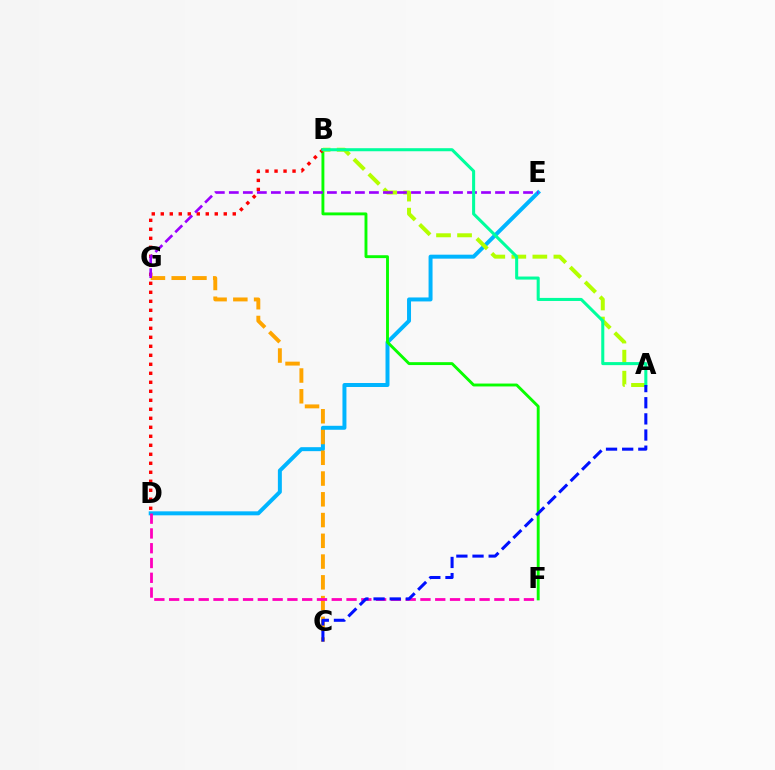{('D', 'E'): [{'color': '#00b5ff', 'line_style': 'solid', 'thickness': 2.86}], ('B', 'F'): [{'color': '#08ff00', 'line_style': 'solid', 'thickness': 2.08}], ('B', 'D'): [{'color': '#ff0000', 'line_style': 'dotted', 'thickness': 2.44}], ('A', 'B'): [{'color': '#b3ff00', 'line_style': 'dashed', 'thickness': 2.86}, {'color': '#00ff9d', 'line_style': 'solid', 'thickness': 2.2}], ('C', 'G'): [{'color': '#ffa500', 'line_style': 'dashed', 'thickness': 2.82}], ('E', 'G'): [{'color': '#9b00ff', 'line_style': 'dashed', 'thickness': 1.9}], ('D', 'F'): [{'color': '#ff00bd', 'line_style': 'dashed', 'thickness': 2.01}], ('A', 'C'): [{'color': '#0010ff', 'line_style': 'dashed', 'thickness': 2.19}]}